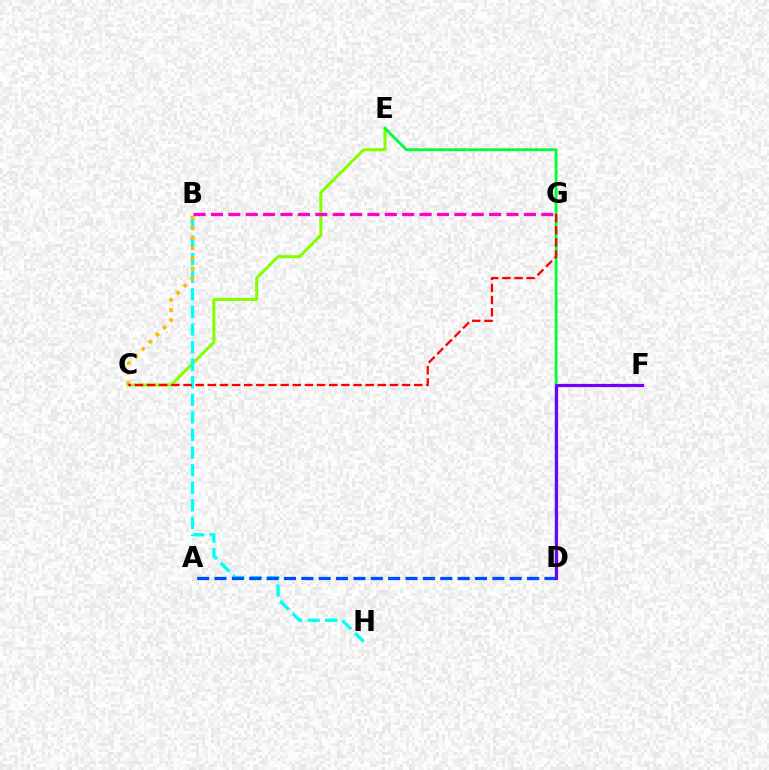{('C', 'E'): [{'color': '#84ff00', 'line_style': 'solid', 'thickness': 2.17}], ('D', 'E'): [{'color': '#00ff39', 'line_style': 'solid', 'thickness': 2.04}], ('B', 'H'): [{'color': '#00fff6', 'line_style': 'dashed', 'thickness': 2.39}], ('B', 'C'): [{'color': '#ffbd00', 'line_style': 'dotted', 'thickness': 2.74}], ('A', 'D'): [{'color': '#004bff', 'line_style': 'dashed', 'thickness': 2.36}], ('B', 'G'): [{'color': '#ff00cf', 'line_style': 'dashed', 'thickness': 2.36}], ('C', 'G'): [{'color': '#ff0000', 'line_style': 'dashed', 'thickness': 1.65}], ('D', 'F'): [{'color': '#7200ff', 'line_style': 'solid', 'thickness': 2.3}]}